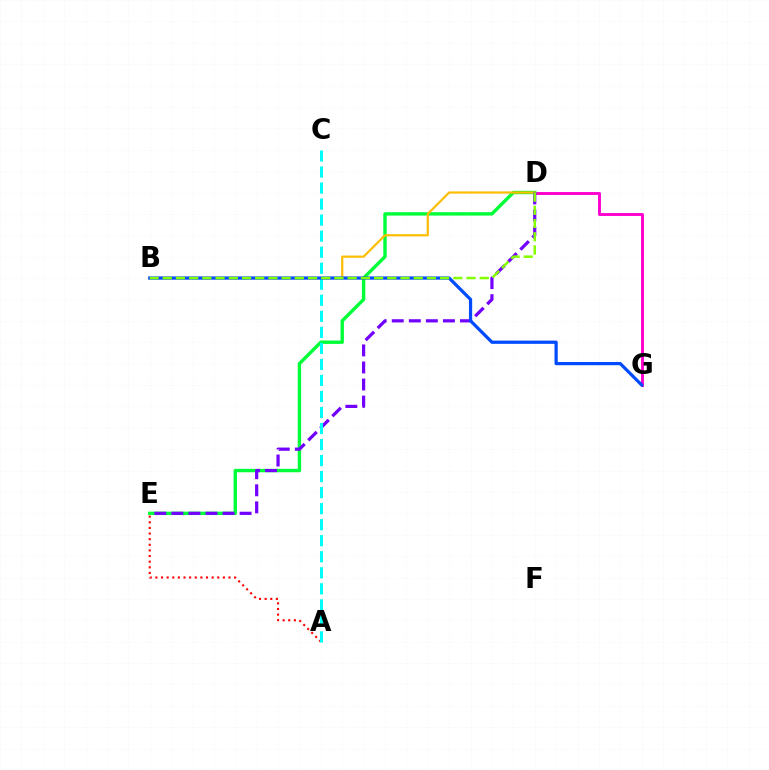{('A', 'E'): [{'color': '#ff0000', 'line_style': 'dotted', 'thickness': 1.53}], ('D', 'G'): [{'color': '#ff00cf', 'line_style': 'solid', 'thickness': 2.1}], ('D', 'E'): [{'color': '#00ff39', 'line_style': 'solid', 'thickness': 2.45}, {'color': '#7200ff', 'line_style': 'dashed', 'thickness': 2.32}], ('B', 'D'): [{'color': '#ffbd00', 'line_style': 'solid', 'thickness': 1.58}, {'color': '#84ff00', 'line_style': 'dashed', 'thickness': 1.79}], ('A', 'C'): [{'color': '#00fff6', 'line_style': 'dashed', 'thickness': 2.18}], ('B', 'G'): [{'color': '#004bff', 'line_style': 'solid', 'thickness': 2.32}]}